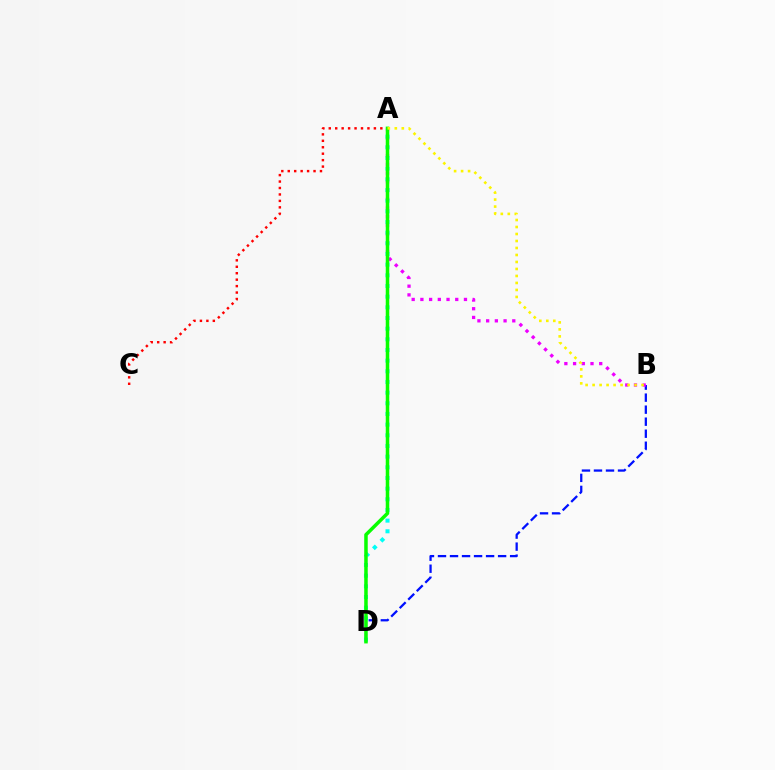{('B', 'D'): [{'color': '#0010ff', 'line_style': 'dashed', 'thickness': 1.63}], ('A', 'C'): [{'color': '#ff0000', 'line_style': 'dotted', 'thickness': 1.75}], ('A', 'B'): [{'color': '#ee00ff', 'line_style': 'dotted', 'thickness': 2.37}, {'color': '#fcf500', 'line_style': 'dotted', 'thickness': 1.9}], ('A', 'D'): [{'color': '#00fff6', 'line_style': 'dotted', 'thickness': 2.9}, {'color': '#08ff00', 'line_style': 'solid', 'thickness': 2.53}]}